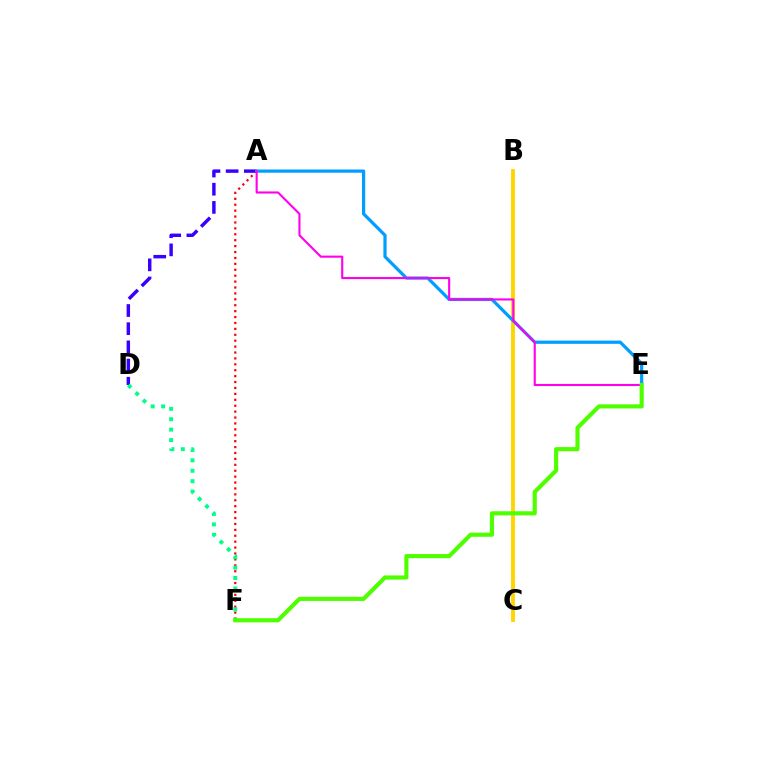{('A', 'F'): [{'color': '#ff0000', 'line_style': 'dotted', 'thickness': 1.61}], ('A', 'D'): [{'color': '#3700ff', 'line_style': 'dashed', 'thickness': 2.47}], ('D', 'F'): [{'color': '#00ff86', 'line_style': 'dotted', 'thickness': 2.83}], ('B', 'C'): [{'color': '#ffd500', 'line_style': 'solid', 'thickness': 2.78}], ('A', 'E'): [{'color': '#009eff', 'line_style': 'solid', 'thickness': 2.32}, {'color': '#ff00ed', 'line_style': 'solid', 'thickness': 1.52}], ('E', 'F'): [{'color': '#4fff00', 'line_style': 'solid', 'thickness': 2.99}]}